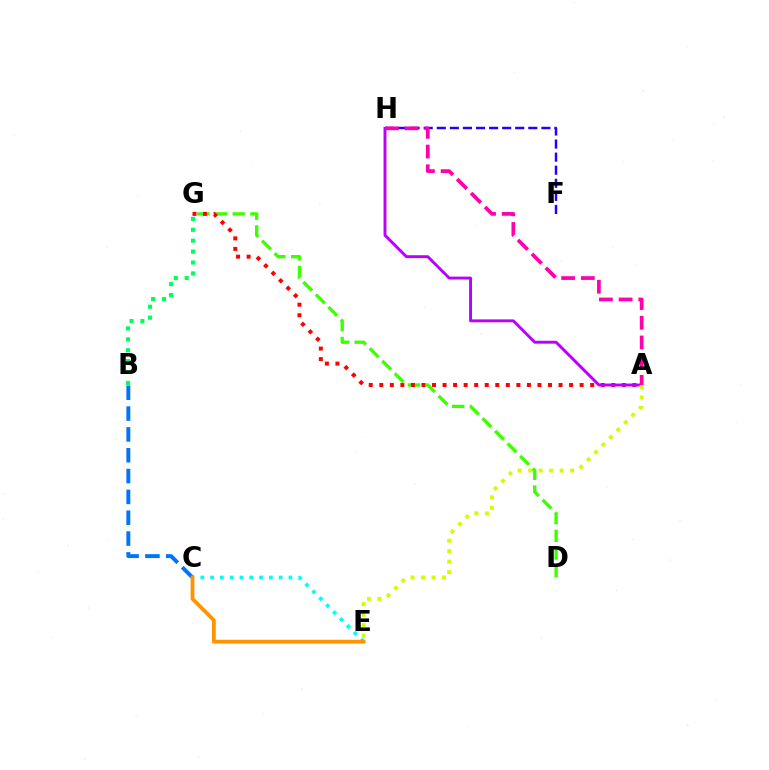{('B', 'C'): [{'color': '#0074ff', 'line_style': 'dashed', 'thickness': 2.83}], ('D', 'G'): [{'color': '#3dff00', 'line_style': 'dashed', 'thickness': 2.41}], ('C', 'E'): [{'color': '#00fff6', 'line_style': 'dotted', 'thickness': 2.66}, {'color': '#ff9400', 'line_style': 'solid', 'thickness': 2.71}], ('A', 'G'): [{'color': '#ff0000', 'line_style': 'dotted', 'thickness': 2.87}], ('A', 'H'): [{'color': '#b900ff', 'line_style': 'solid', 'thickness': 2.09}, {'color': '#ff00ac', 'line_style': 'dashed', 'thickness': 2.68}], ('F', 'H'): [{'color': '#2500ff', 'line_style': 'dashed', 'thickness': 1.78}], ('A', 'E'): [{'color': '#d1ff00', 'line_style': 'dotted', 'thickness': 2.85}], ('B', 'G'): [{'color': '#00ff5c', 'line_style': 'dotted', 'thickness': 2.96}]}